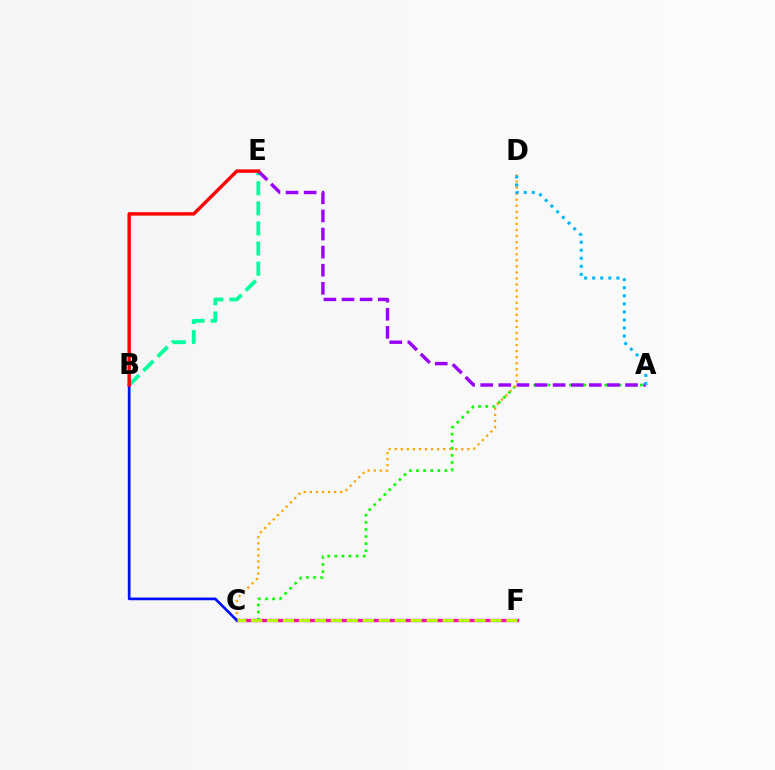{('A', 'C'): [{'color': '#08ff00', 'line_style': 'dotted', 'thickness': 1.93}], ('B', 'E'): [{'color': '#00ff9d', 'line_style': 'dashed', 'thickness': 2.73}, {'color': '#ff0000', 'line_style': 'solid', 'thickness': 2.47}], ('A', 'E'): [{'color': '#9b00ff', 'line_style': 'dashed', 'thickness': 2.46}], ('C', 'F'): [{'color': '#ff00bd', 'line_style': 'solid', 'thickness': 2.42}, {'color': '#b3ff00', 'line_style': 'dashed', 'thickness': 2.17}], ('C', 'D'): [{'color': '#ffa500', 'line_style': 'dotted', 'thickness': 1.65}], ('B', 'C'): [{'color': '#0010ff', 'line_style': 'solid', 'thickness': 1.94}], ('A', 'D'): [{'color': '#00b5ff', 'line_style': 'dotted', 'thickness': 2.19}]}